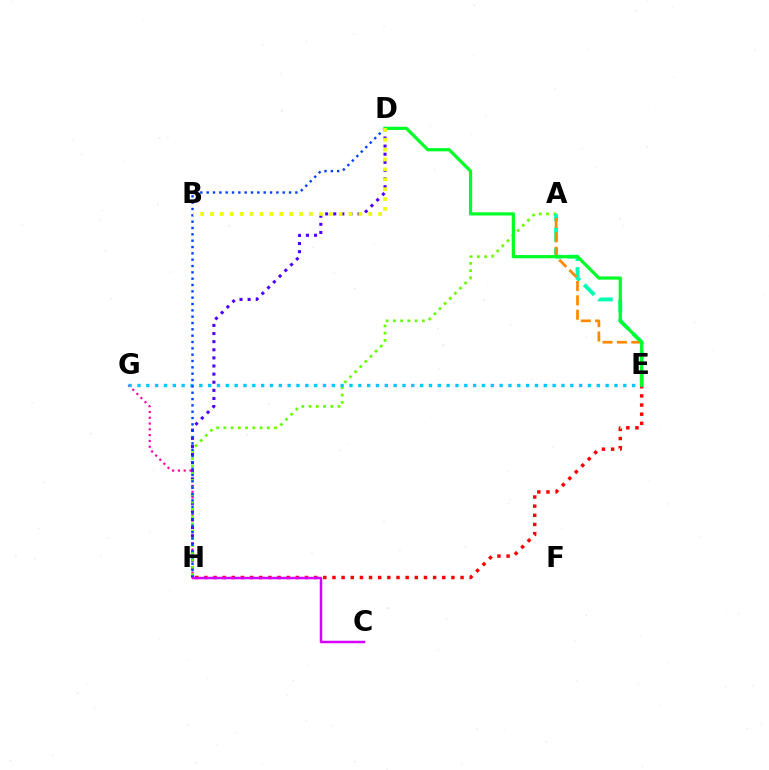{('G', 'H'): [{'color': '#ff00a0', 'line_style': 'dotted', 'thickness': 1.57}], ('D', 'H'): [{'color': '#4f00ff', 'line_style': 'dotted', 'thickness': 2.21}, {'color': '#003fff', 'line_style': 'dotted', 'thickness': 1.72}], ('E', 'H'): [{'color': '#ff0000', 'line_style': 'dotted', 'thickness': 2.49}], ('A', 'H'): [{'color': '#66ff00', 'line_style': 'dotted', 'thickness': 1.97}], ('A', 'E'): [{'color': '#00ffaf', 'line_style': 'dashed', 'thickness': 2.77}, {'color': '#ff8800', 'line_style': 'dashed', 'thickness': 1.95}], ('E', 'G'): [{'color': '#00c7ff', 'line_style': 'dotted', 'thickness': 2.4}], ('D', 'E'): [{'color': '#00ff27', 'line_style': 'solid', 'thickness': 2.32}], ('B', 'D'): [{'color': '#eeff00', 'line_style': 'dotted', 'thickness': 2.69}], ('C', 'H'): [{'color': '#d600ff', 'line_style': 'solid', 'thickness': 1.8}]}